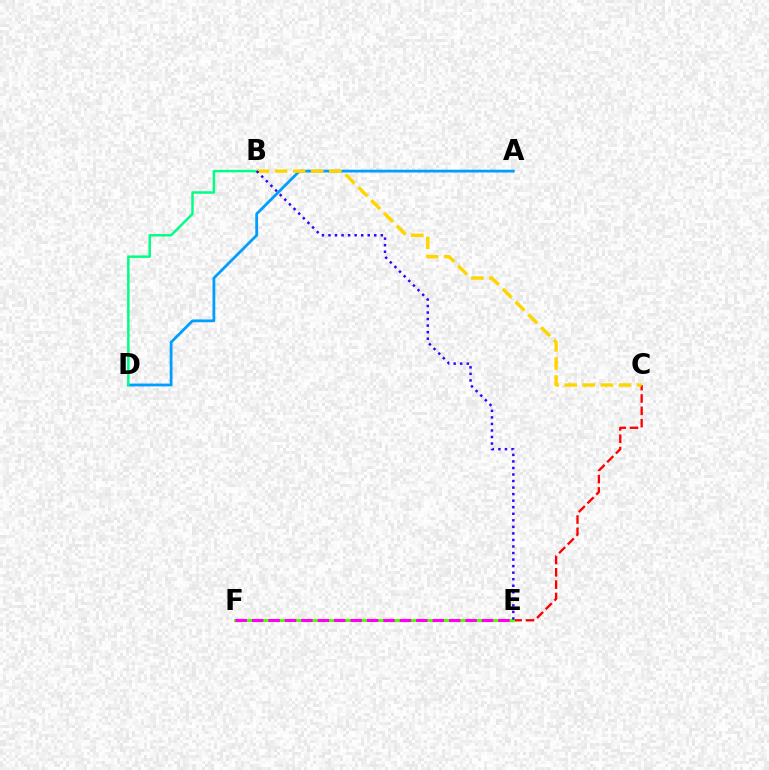{('C', 'E'): [{'color': '#ff0000', 'line_style': 'dashed', 'thickness': 1.67}], ('A', 'D'): [{'color': '#009eff', 'line_style': 'solid', 'thickness': 2.01}], ('B', 'D'): [{'color': '#00ff86', 'line_style': 'solid', 'thickness': 1.78}], ('B', 'C'): [{'color': '#ffd500', 'line_style': 'dashed', 'thickness': 2.46}], ('E', 'F'): [{'color': '#4fff00', 'line_style': 'solid', 'thickness': 2.12}, {'color': '#ff00ed', 'line_style': 'dashed', 'thickness': 2.23}], ('B', 'E'): [{'color': '#3700ff', 'line_style': 'dotted', 'thickness': 1.78}]}